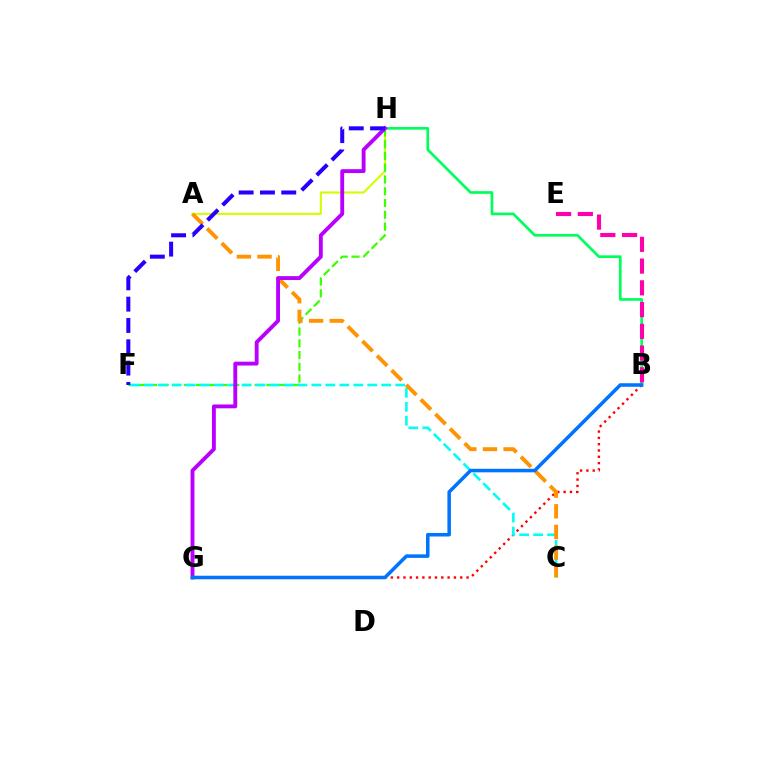{('A', 'H'): [{'color': '#d1ff00', 'line_style': 'solid', 'thickness': 1.5}], ('B', 'H'): [{'color': '#00ff5c', 'line_style': 'solid', 'thickness': 1.94}], ('B', 'E'): [{'color': '#ff00ac', 'line_style': 'dashed', 'thickness': 2.95}], ('F', 'H'): [{'color': '#3dff00', 'line_style': 'dashed', 'thickness': 1.6}, {'color': '#2500ff', 'line_style': 'dashed', 'thickness': 2.9}], ('B', 'G'): [{'color': '#ff0000', 'line_style': 'dotted', 'thickness': 1.71}, {'color': '#0074ff', 'line_style': 'solid', 'thickness': 2.54}], ('C', 'F'): [{'color': '#00fff6', 'line_style': 'dashed', 'thickness': 1.9}], ('A', 'C'): [{'color': '#ff9400', 'line_style': 'dashed', 'thickness': 2.8}], ('G', 'H'): [{'color': '#b900ff', 'line_style': 'solid', 'thickness': 2.78}]}